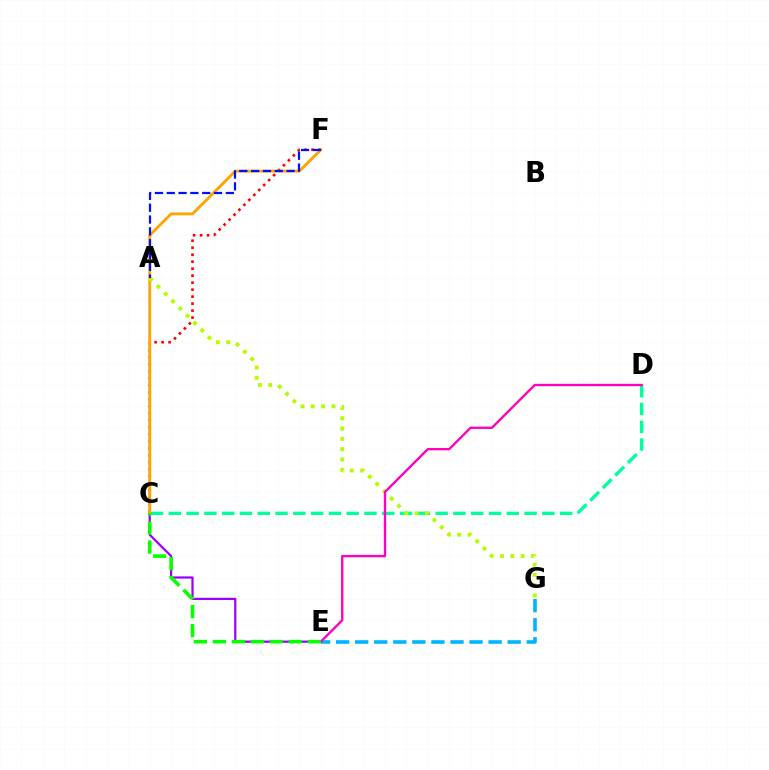{('E', 'G'): [{'color': '#00b5ff', 'line_style': 'dashed', 'thickness': 2.59}], ('C', 'D'): [{'color': '#00ff9d', 'line_style': 'dashed', 'thickness': 2.42}], ('C', 'E'): [{'color': '#9b00ff', 'line_style': 'solid', 'thickness': 1.6}, {'color': '#08ff00', 'line_style': 'dashed', 'thickness': 2.58}], ('C', 'F'): [{'color': '#ff0000', 'line_style': 'dotted', 'thickness': 1.9}, {'color': '#ffa500', 'line_style': 'solid', 'thickness': 2.07}], ('A', 'G'): [{'color': '#b3ff00', 'line_style': 'dotted', 'thickness': 2.8}], ('D', 'E'): [{'color': '#ff00bd', 'line_style': 'solid', 'thickness': 1.68}], ('A', 'F'): [{'color': '#0010ff', 'line_style': 'dashed', 'thickness': 1.61}]}